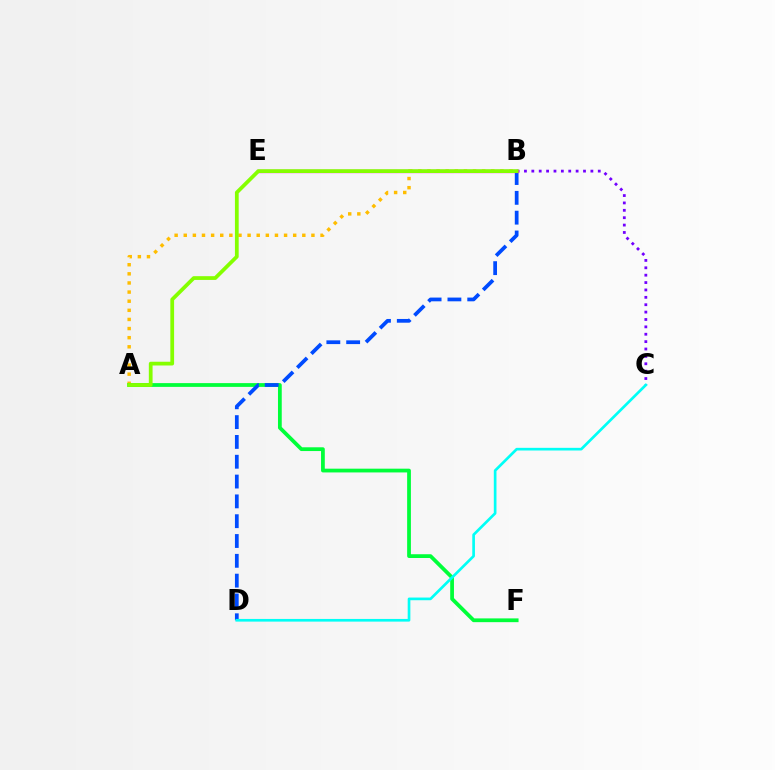{('A', 'B'): [{'color': '#ffbd00', 'line_style': 'dotted', 'thickness': 2.48}, {'color': '#84ff00', 'line_style': 'solid', 'thickness': 2.7}], ('A', 'F'): [{'color': '#00ff39', 'line_style': 'solid', 'thickness': 2.71}], ('B', 'D'): [{'color': '#004bff', 'line_style': 'dashed', 'thickness': 2.69}], ('B', 'C'): [{'color': '#7200ff', 'line_style': 'dotted', 'thickness': 2.01}], ('B', 'E'): [{'color': '#ff00cf', 'line_style': 'solid', 'thickness': 2.36}, {'color': '#ff0000', 'line_style': 'dotted', 'thickness': 2.16}], ('C', 'D'): [{'color': '#00fff6', 'line_style': 'solid', 'thickness': 1.92}]}